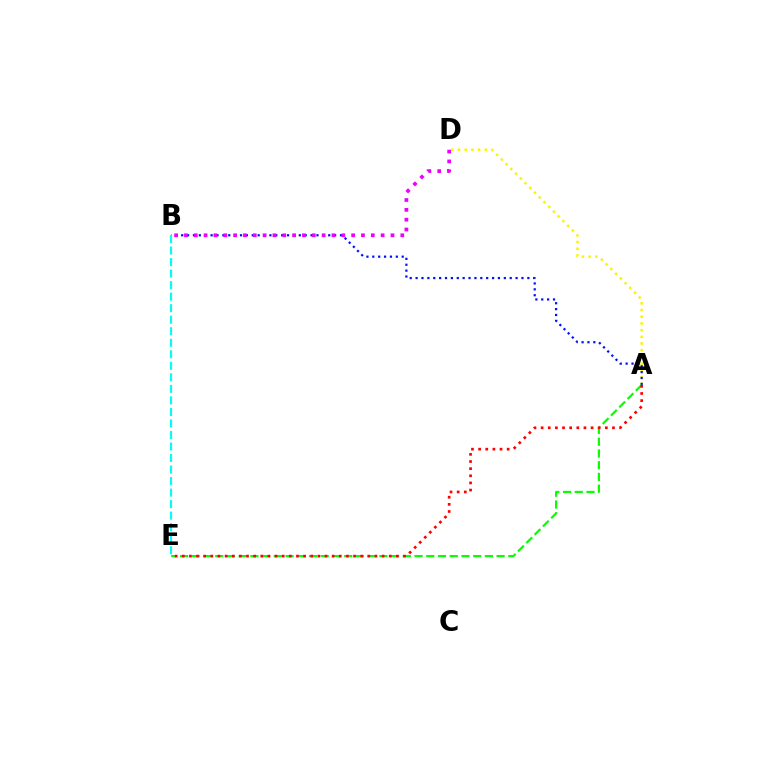{('A', 'D'): [{'color': '#fcf500', 'line_style': 'dotted', 'thickness': 1.82}], ('A', 'B'): [{'color': '#0010ff', 'line_style': 'dotted', 'thickness': 1.6}], ('B', 'D'): [{'color': '#ee00ff', 'line_style': 'dotted', 'thickness': 2.67}], ('B', 'E'): [{'color': '#00fff6', 'line_style': 'dashed', 'thickness': 1.57}], ('A', 'E'): [{'color': '#08ff00', 'line_style': 'dashed', 'thickness': 1.59}, {'color': '#ff0000', 'line_style': 'dotted', 'thickness': 1.94}]}